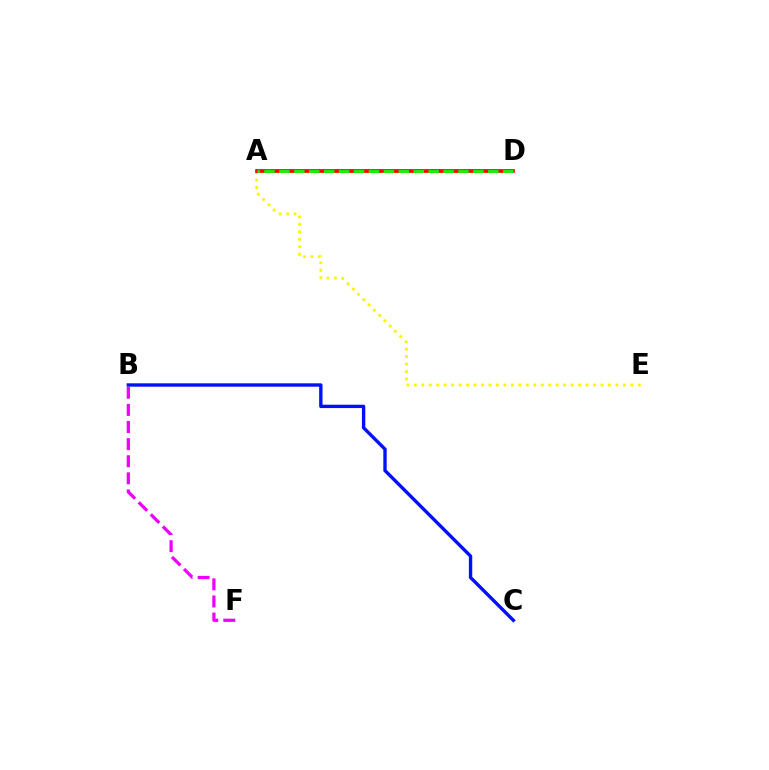{('B', 'F'): [{'color': '#ee00ff', 'line_style': 'dashed', 'thickness': 2.32}], ('A', 'D'): [{'color': '#00fff6', 'line_style': 'dashed', 'thickness': 1.77}, {'color': '#ff0000', 'line_style': 'solid', 'thickness': 2.65}, {'color': '#08ff00', 'line_style': 'dashed', 'thickness': 2.03}], ('A', 'E'): [{'color': '#fcf500', 'line_style': 'dotted', 'thickness': 2.03}], ('B', 'C'): [{'color': '#0010ff', 'line_style': 'solid', 'thickness': 2.43}]}